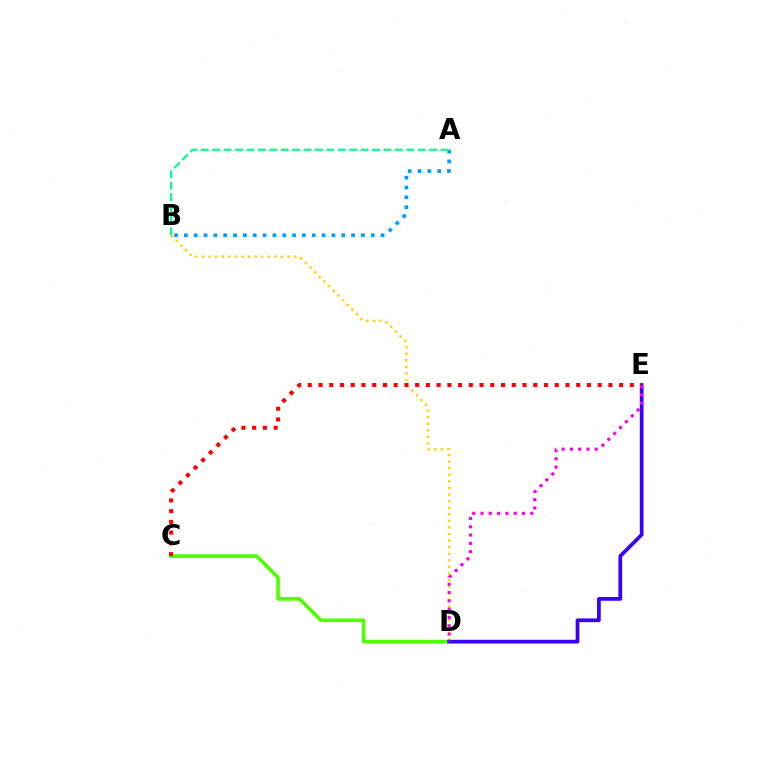{('B', 'D'): [{'color': '#ffd500', 'line_style': 'dotted', 'thickness': 1.79}], ('A', 'B'): [{'color': '#009eff', 'line_style': 'dotted', 'thickness': 2.67}, {'color': '#00ff86', 'line_style': 'dashed', 'thickness': 1.55}], ('C', 'D'): [{'color': '#4fff00', 'line_style': 'solid', 'thickness': 2.61}], ('D', 'E'): [{'color': '#3700ff', 'line_style': 'solid', 'thickness': 2.68}, {'color': '#ff00ed', 'line_style': 'dotted', 'thickness': 2.25}], ('C', 'E'): [{'color': '#ff0000', 'line_style': 'dotted', 'thickness': 2.92}]}